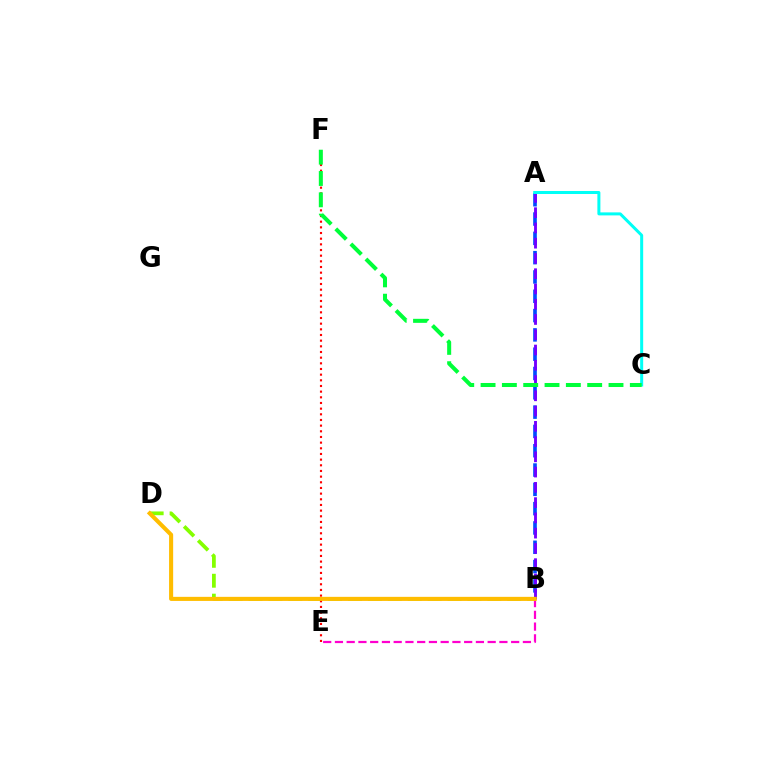{('B', 'E'): [{'color': '#ff00cf', 'line_style': 'dashed', 'thickness': 1.6}], ('A', 'B'): [{'color': '#004bff', 'line_style': 'dashed', 'thickness': 2.62}, {'color': '#7200ff', 'line_style': 'dashed', 'thickness': 2.07}], ('B', 'D'): [{'color': '#84ff00', 'line_style': 'dashed', 'thickness': 2.7}, {'color': '#ffbd00', 'line_style': 'solid', 'thickness': 2.94}], ('A', 'C'): [{'color': '#00fff6', 'line_style': 'solid', 'thickness': 2.17}], ('E', 'F'): [{'color': '#ff0000', 'line_style': 'dotted', 'thickness': 1.54}], ('C', 'F'): [{'color': '#00ff39', 'line_style': 'dashed', 'thickness': 2.9}]}